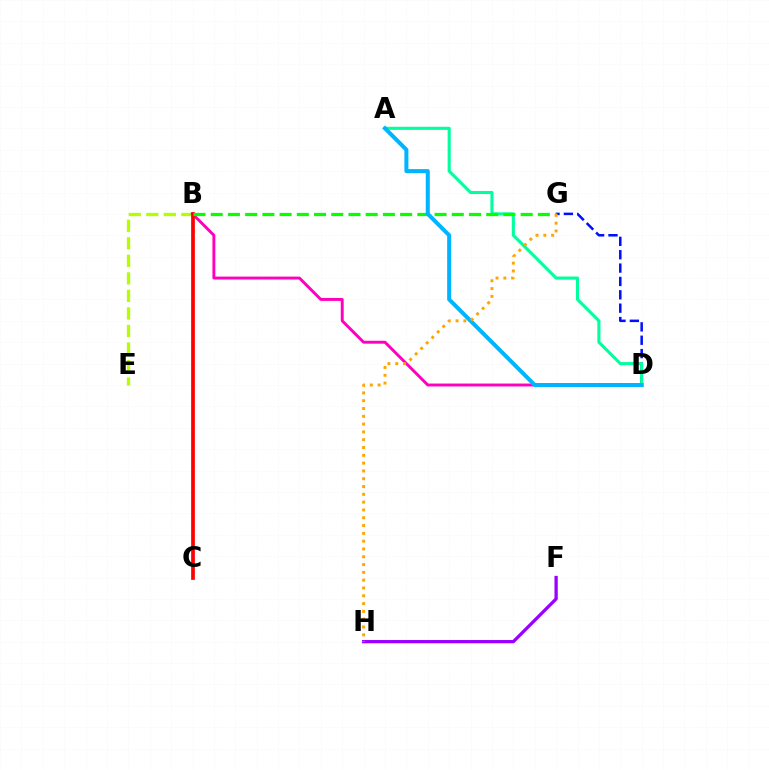{('D', 'G'): [{'color': '#0010ff', 'line_style': 'dashed', 'thickness': 1.82}], ('B', 'E'): [{'color': '#b3ff00', 'line_style': 'dashed', 'thickness': 2.38}], ('A', 'D'): [{'color': '#00ff9d', 'line_style': 'solid', 'thickness': 2.22}, {'color': '#00b5ff', 'line_style': 'solid', 'thickness': 2.9}], ('B', 'D'): [{'color': '#ff00bd', 'line_style': 'solid', 'thickness': 2.1}], ('B', 'C'): [{'color': '#ff0000', 'line_style': 'solid', 'thickness': 2.67}], ('B', 'G'): [{'color': '#08ff00', 'line_style': 'dashed', 'thickness': 2.34}], ('F', 'H'): [{'color': '#9b00ff', 'line_style': 'solid', 'thickness': 2.35}], ('G', 'H'): [{'color': '#ffa500', 'line_style': 'dotted', 'thickness': 2.12}]}